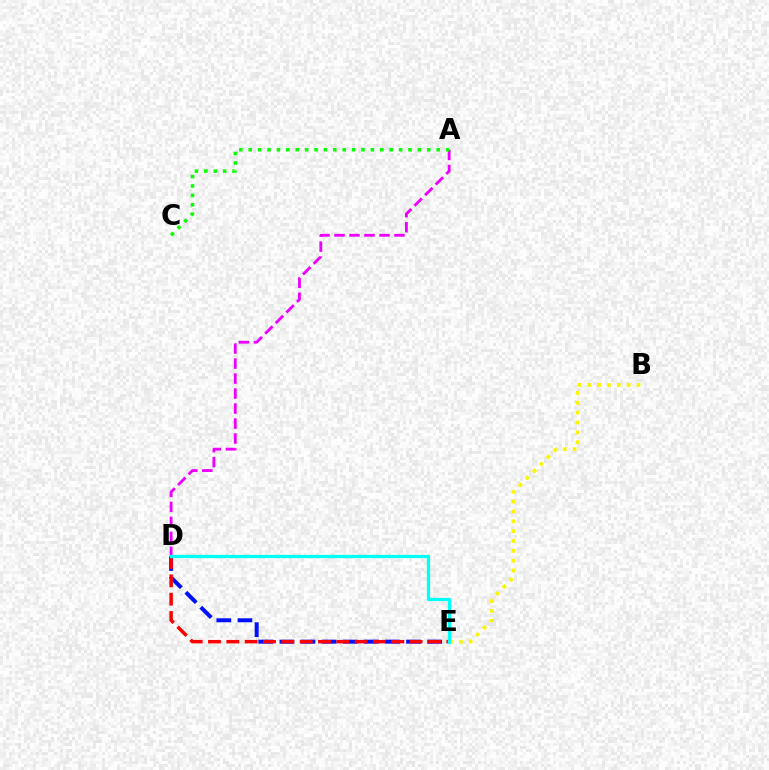{('D', 'E'): [{'color': '#0010ff', 'line_style': 'dashed', 'thickness': 2.87}, {'color': '#ff0000', 'line_style': 'dashed', 'thickness': 2.49}, {'color': '#00fff6', 'line_style': 'solid', 'thickness': 2.35}], ('B', 'E'): [{'color': '#fcf500', 'line_style': 'dotted', 'thickness': 2.68}], ('A', 'D'): [{'color': '#ee00ff', 'line_style': 'dashed', 'thickness': 2.04}], ('A', 'C'): [{'color': '#08ff00', 'line_style': 'dotted', 'thickness': 2.55}]}